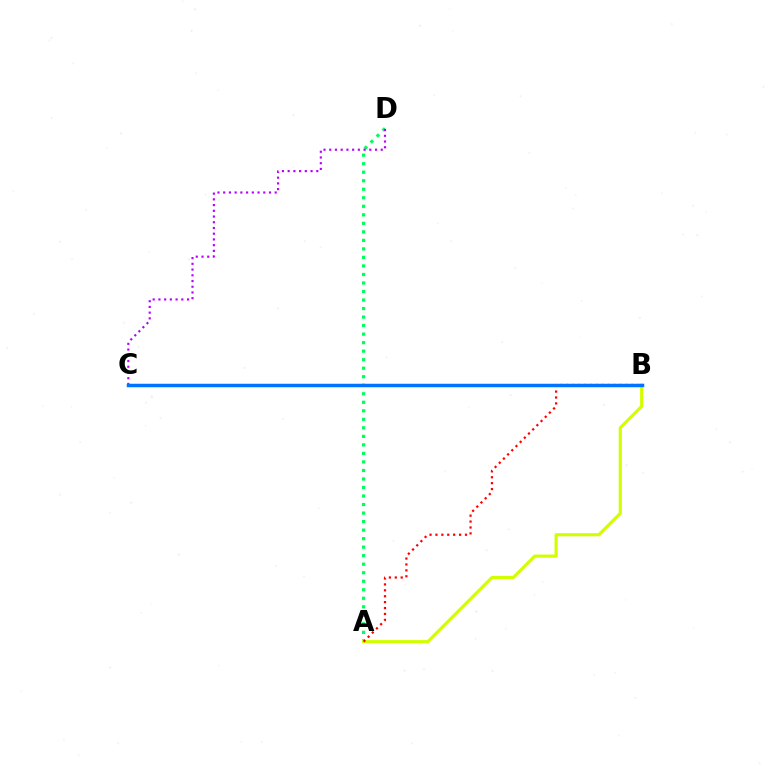{('A', 'D'): [{'color': '#00ff5c', 'line_style': 'dotted', 'thickness': 2.32}], ('A', 'B'): [{'color': '#d1ff00', 'line_style': 'solid', 'thickness': 2.27}, {'color': '#ff0000', 'line_style': 'dotted', 'thickness': 1.61}], ('C', 'D'): [{'color': '#b900ff', 'line_style': 'dotted', 'thickness': 1.56}], ('B', 'C'): [{'color': '#0074ff', 'line_style': 'solid', 'thickness': 2.52}]}